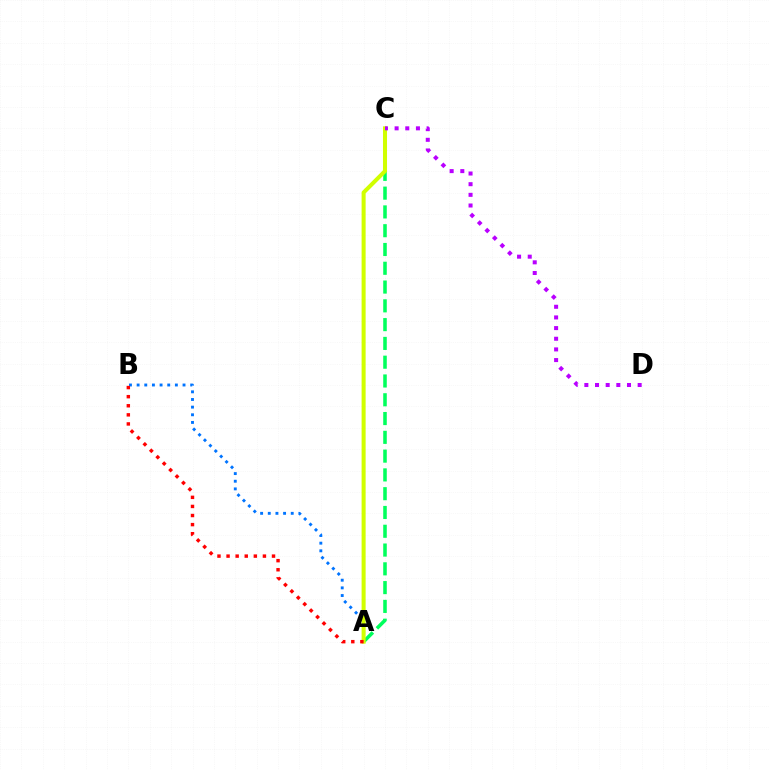{('A', 'C'): [{'color': '#00ff5c', 'line_style': 'dashed', 'thickness': 2.55}, {'color': '#d1ff00', 'line_style': 'solid', 'thickness': 2.9}], ('A', 'B'): [{'color': '#0074ff', 'line_style': 'dotted', 'thickness': 2.08}, {'color': '#ff0000', 'line_style': 'dotted', 'thickness': 2.47}], ('C', 'D'): [{'color': '#b900ff', 'line_style': 'dotted', 'thickness': 2.9}]}